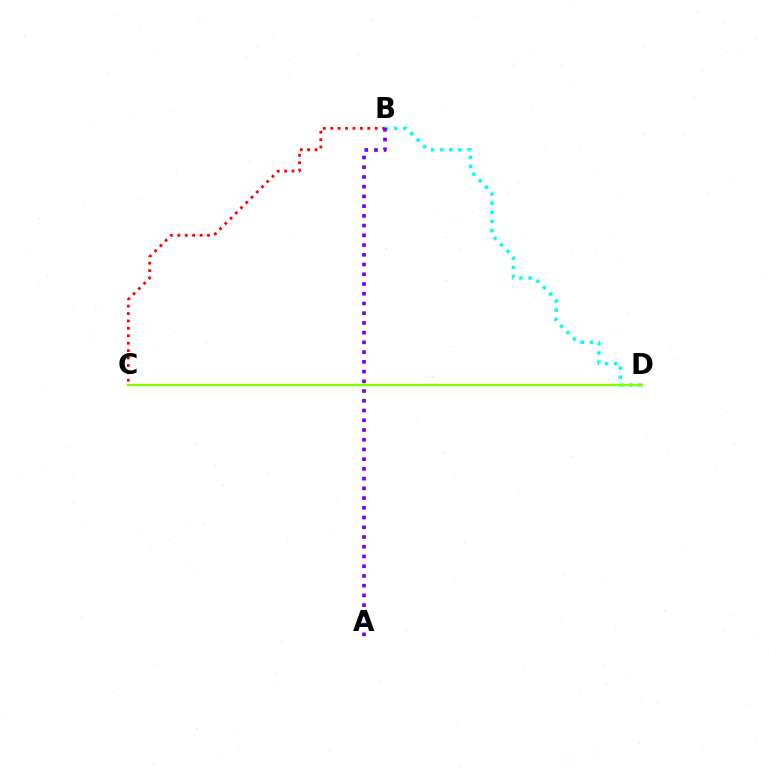{('B', 'C'): [{'color': '#ff0000', 'line_style': 'dotted', 'thickness': 2.01}], ('B', 'D'): [{'color': '#00fff6', 'line_style': 'dotted', 'thickness': 2.48}], ('A', 'B'): [{'color': '#7200ff', 'line_style': 'dotted', 'thickness': 2.64}], ('C', 'D'): [{'color': '#84ff00', 'line_style': 'solid', 'thickness': 1.69}]}